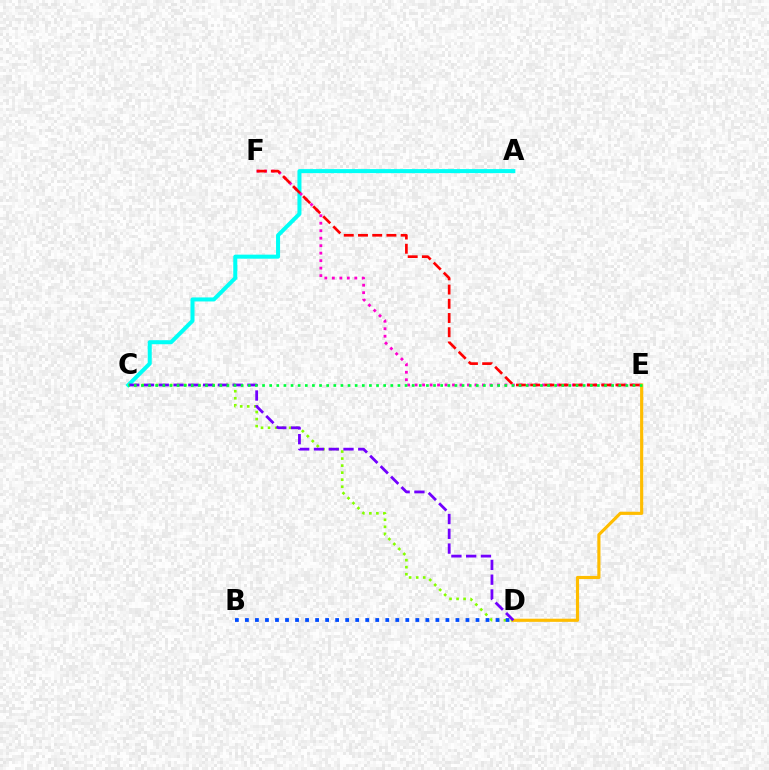{('A', 'C'): [{'color': '#00fff6', 'line_style': 'solid', 'thickness': 2.9}], ('C', 'D'): [{'color': '#84ff00', 'line_style': 'dotted', 'thickness': 1.91}, {'color': '#7200ff', 'line_style': 'dashed', 'thickness': 2.01}], ('E', 'F'): [{'color': '#ff00cf', 'line_style': 'dotted', 'thickness': 2.03}, {'color': '#ff0000', 'line_style': 'dashed', 'thickness': 1.93}], ('B', 'D'): [{'color': '#004bff', 'line_style': 'dotted', 'thickness': 2.72}], ('D', 'E'): [{'color': '#ffbd00', 'line_style': 'solid', 'thickness': 2.27}], ('C', 'E'): [{'color': '#00ff39', 'line_style': 'dotted', 'thickness': 1.94}]}